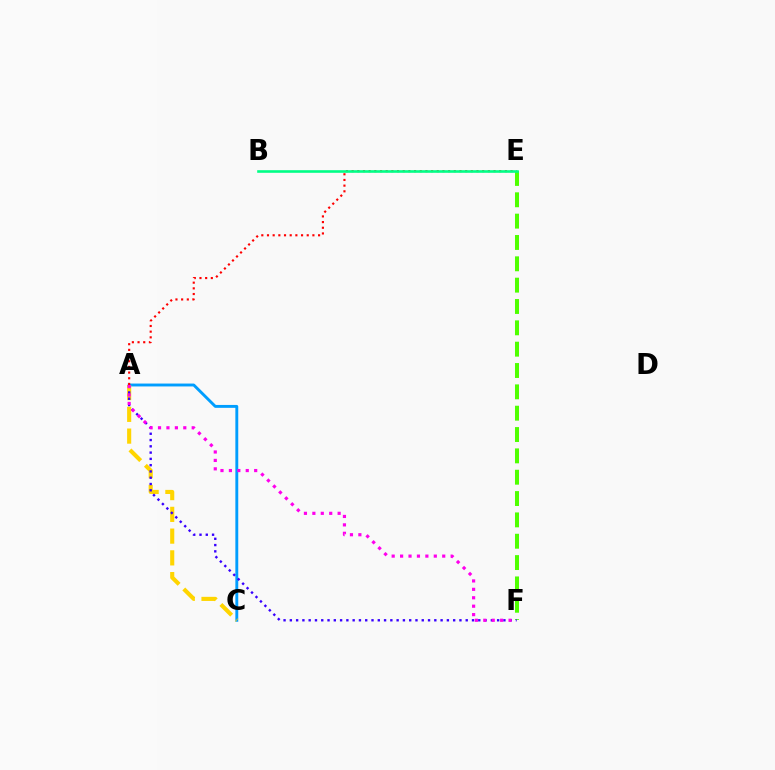{('A', 'C'): [{'color': '#009eff', 'line_style': 'solid', 'thickness': 2.08}, {'color': '#ffd500', 'line_style': 'dashed', 'thickness': 2.95}], ('E', 'F'): [{'color': '#4fff00', 'line_style': 'dashed', 'thickness': 2.9}], ('A', 'F'): [{'color': '#3700ff', 'line_style': 'dotted', 'thickness': 1.71}, {'color': '#ff00ed', 'line_style': 'dotted', 'thickness': 2.29}], ('A', 'E'): [{'color': '#ff0000', 'line_style': 'dotted', 'thickness': 1.54}], ('B', 'E'): [{'color': '#00ff86', 'line_style': 'solid', 'thickness': 1.88}]}